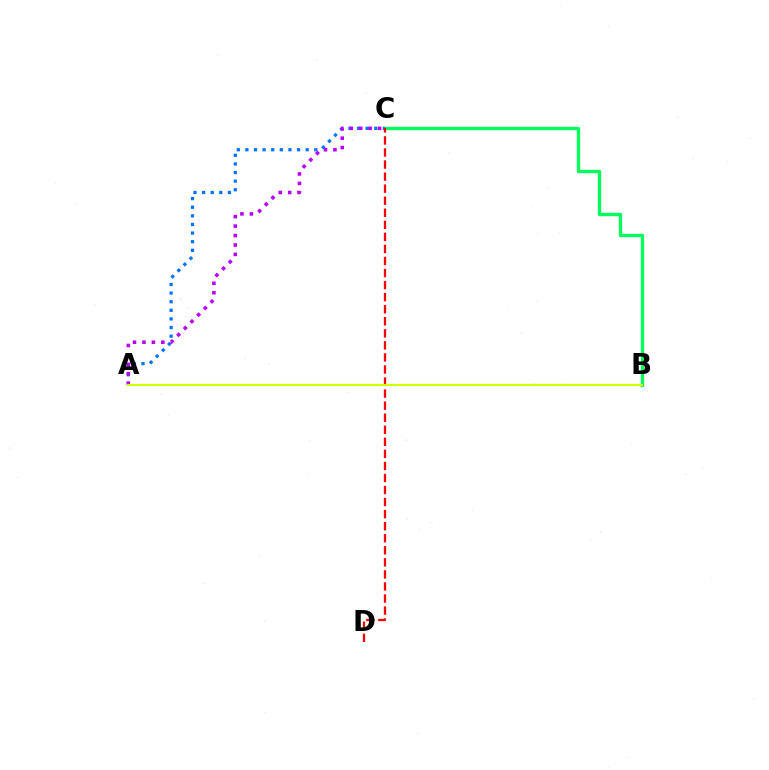{('B', 'C'): [{'color': '#00ff5c', 'line_style': 'solid', 'thickness': 2.39}], ('A', 'C'): [{'color': '#0074ff', 'line_style': 'dotted', 'thickness': 2.34}, {'color': '#b900ff', 'line_style': 'dotted', 'thickness': 2.56}], ('C', 'D'): [{'color': '#ff0000', 'line_style': 'dashed', 'thickness': 1.64}], ('A', 'B'): [{'color': '#d1ff00', 'line_style': 'solid', 'thickness': 1.57}]}